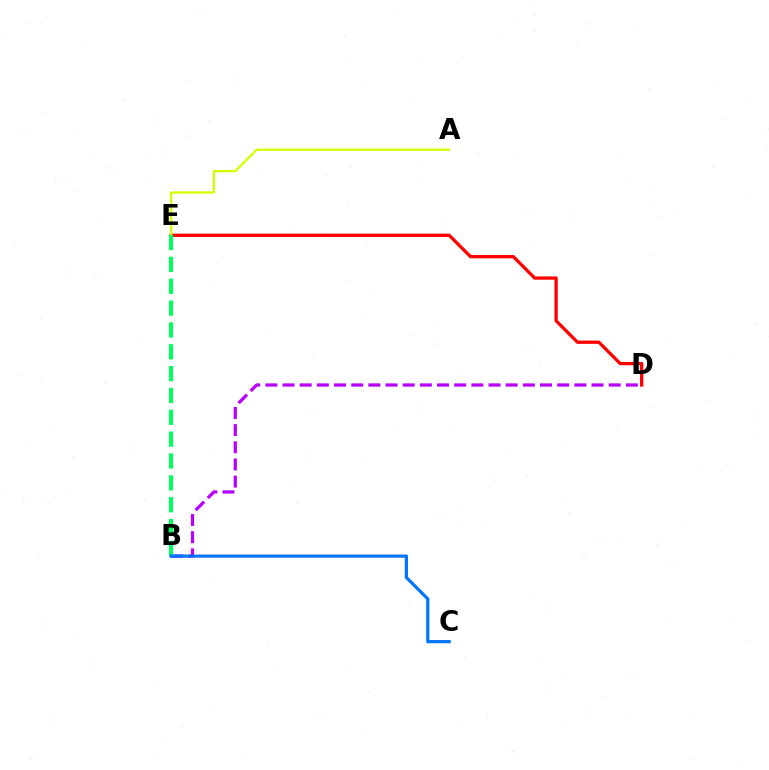{('D', 'E'): [{'color': '#ff0000', 'line_style': 'solid', 'thickness': 2.37}], ('B', 'D'): [{'color': '#b900ff', 'line_style': 'dashed', 'thickness': 2.33}], ('A', 'E'): [{'color': '#d1ff00', 'line_style': 'solid', 'thickness': 1.66}], ('B', 'E'): [{'color': '#00ff5c', 'line_style': 'dashed', 'thickness': 2.97}], ('B', 'C'): [{'color': '#0074ff', 'line_style': 'solid', 'thickness': 2.31}]}